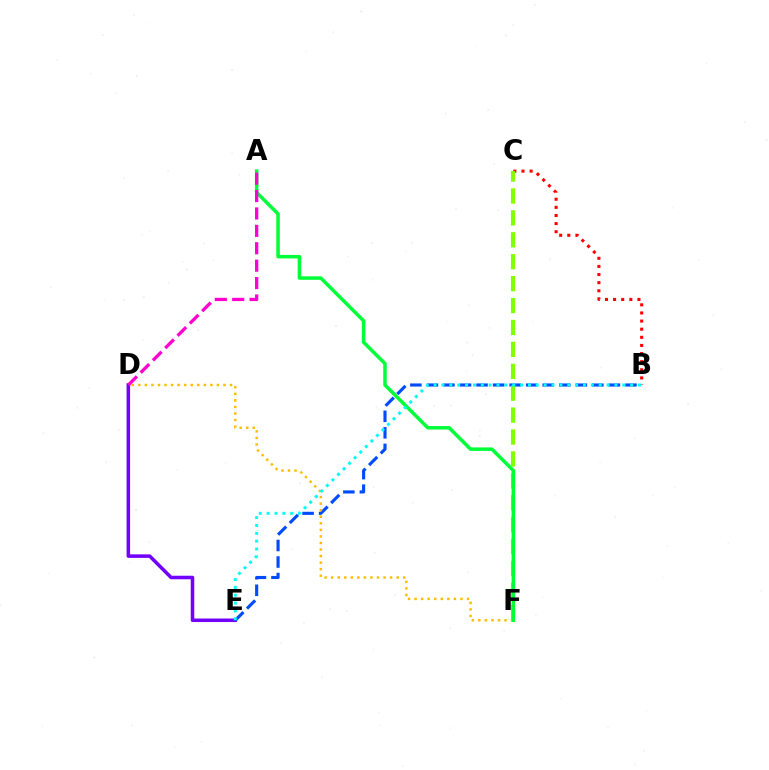{('D', 'E'): [{'color': '#7200ff', 'line_style': 'solid', 'thickness': 2.54}], ('B', 'C'): [{'color': '#ff0000', 'line_style': 'dotted', 'thickness': 2.21}], ('B', 'E'): [{'color': '#004bff', 'line_style': 'dashed', 'thickness': 2.25}, {'color': '#00fff6', 'line_style': 'dotted', 'thickness': 2.14}], ('C', 'F'): [{'color': '#84ff00', 'line_style': 'dashed', 'thickness': 2.98}], ('D', 'F'): [{'color': '#ffbd00', 'line_style': 'dotted', 'thickness': 1.78}], ('A', 'F'): [{'color': '#00ff39', 'line_style': 'solid', 'thickness': 2.52}], ('A', 'D'): [{'color': '#ff00cf', 'line_style': 'dashed', 'thickness': 2.36}]}